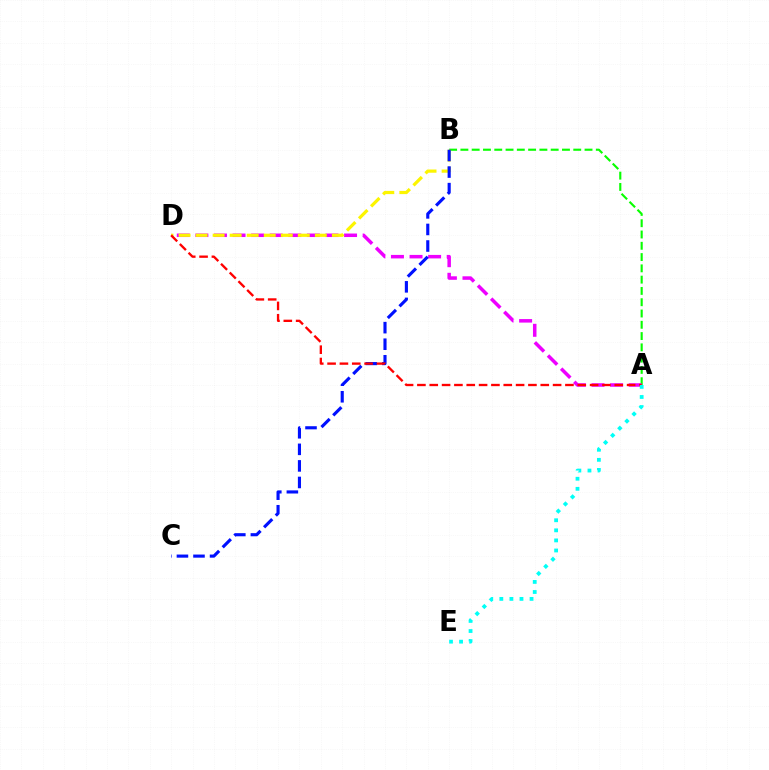{('A', 'B'): [{'color': '#08ff00', 'line_style': 'dashed', 'thickness': 1.53}], ('A', 'D'): [{'color': '#ee00ff', 'line_style': 'dashed', 'thickness': 2.52}, {'color': '#ff0000', 'line_style': 'dashed', 'thickness': 1.68}], ('B', 'D'): [{'color': '#fcf500', 'line_style': 'dashed', 'thickness': 2.31}], ('B', 'C'): [{'color': '#0010ff', 'line_style': 'dashed', 'thickness': 2.25}], ('A', 'E'): [{'color': '#00fff6', 'line_style': 'dotted', 'thickness': 2.74}]}